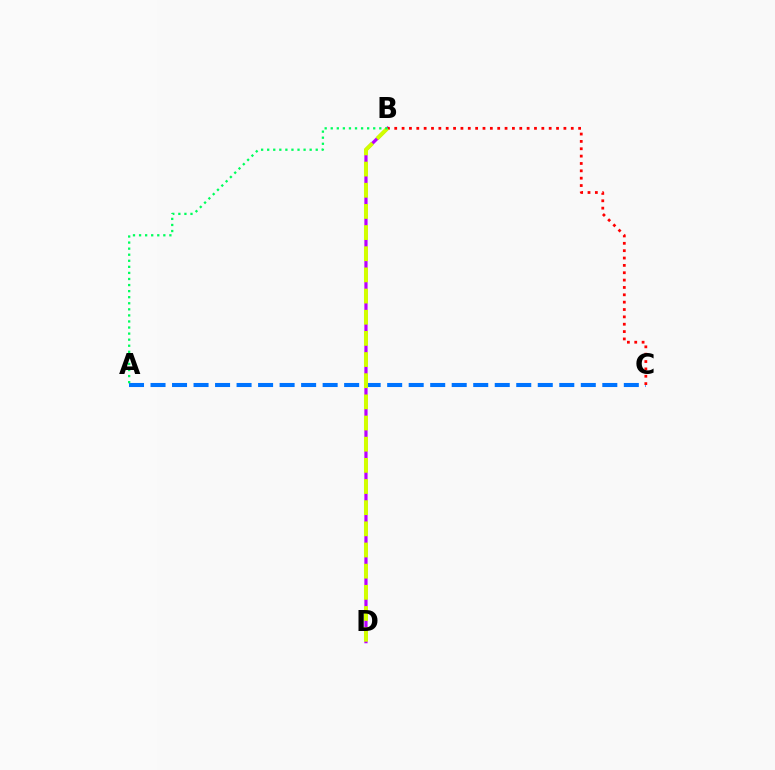{('B', 'D'): [{'color': '#b900ff', 'line_style': 'solid', 'thickness': 2.3}, {'color': '#d1ff00', 'line_style': 'dashed', 'thickness': 2.87}], ('A', 'C'): [{'color': '#0074ff', 'line_style': 'dashed', 'thickness': 2.92}], ('B', 'C'): [{'color': '#ff0000', 'line_style': 'dotted', 'thickness': 2.0}], ('A', 'B'): [{'color': '#00ff5c', 'line_style': 'dotted', 'thickness': 1.65}]}